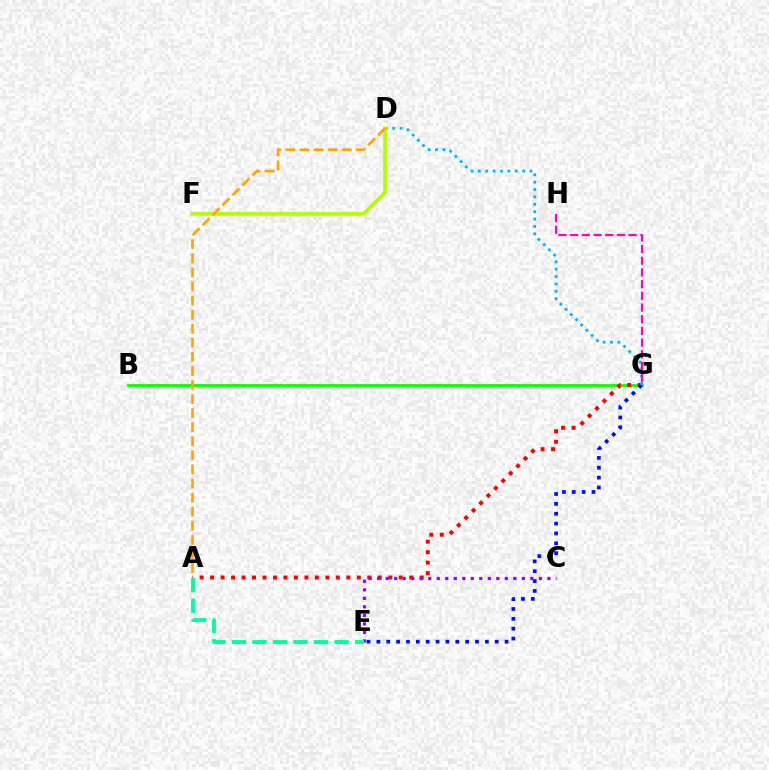{('B', 'G'): [{'color': '#08ff00', 'line_style': 'solid', 'thickness': 2.0}], ('A', 'G'): [{'color': '#ff0000', 'line_style': 'dotted', 'thickness': 2.85}], ('E', 'G'): [{'color': '#0010ff', 'line_style': 'dotted', 'thickness': 2.68}], ('D', 'G'): [{'color': '#00b5ff', 'line_style': 'dotted', 'thickness': 2.0}], ('G', 'H'): [{'color': '#ff00bd', 'line_style': 'dashed', 'thickness': 1.59}], ('D', 'F'): [{'color': '#b3ff00', 'line_style': 'solid', 'thickness': 2.67}], ('C', 'E'): [{'color': '#9b00ff', 'line_style': 'dotted', 'thickness': 2.31}], ('A', 'D'): [{'color': '#ffa500', 'line_style': 'dashed', 'thickness': 1.91}], ('A', 'E'): [{'color': '#00ff9d', 'line_style': 'dashed', 'thickness': 2.79}]}